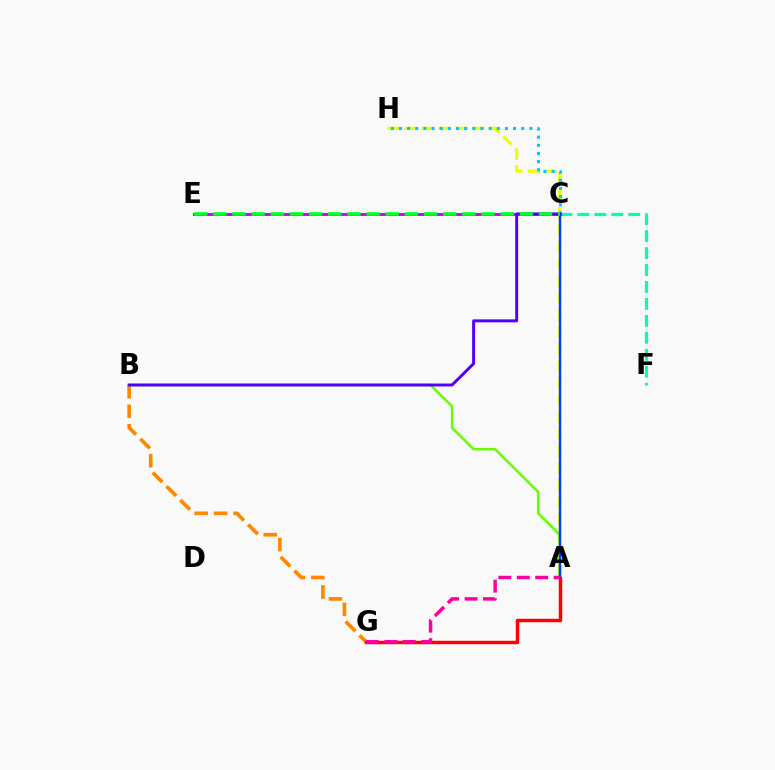{('A', 'H'): [{'color': '#eeff00', 'line_style': 'dashed', 'thickness': 2.31}], ('C', 'F'): [{'color': '#00ffaf', 'line_style': 'dashed', 'thickness': 2.3}], ('B', 'G'): [{'color': '#ff8800', 'line_style': 'dashed', 'thickness': 2.65}], ('C', 'H'): [{'color': '#00c7ff', 'line_style': 'dotted', 'thickness': 2.21}], ('C', 'E'): [{'color': '#d600ff', 'line_style': 'solid', 'thickness': 2.15}, {'color': '#00ff27', 'line_style': 'dashed', 'thickness': 2.6}], ('A', 'B'): [{'color': '#66ff00', 'line_style': 'solid', 'thickness': 1.83}], ('A', 'C'): [{'color': '#003fff', 'line_style': 'solid', 'thickness': 1.72}], ('A', 'G'): [{'color': '#ff0000', 'line_style': 'solid', 'thickness': 2.48}, {'color': '#ff00a0', 'line_style': 'dashed', 'thickness': 2.5}], ('B', 'C'): [{'color': '#4f00ff', 'line_style': 'solid', 'thickness': 2.12}]}